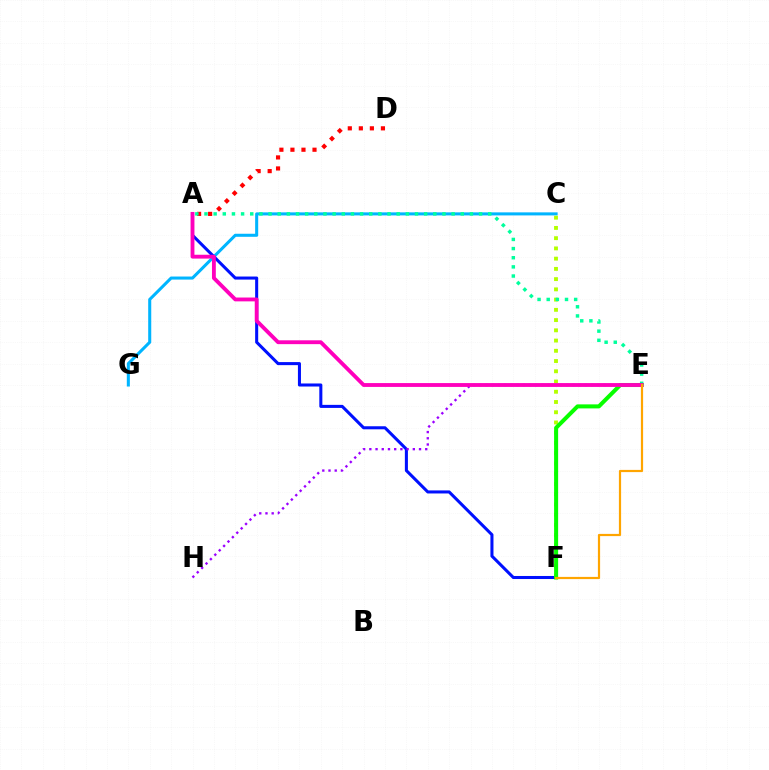{('C', 'G'): [{'color': '#00b5ff', 'line_style': 'solid', 'thickness': 2.2}], ('A', 'F'): [{'color': '#0010ff', 'line_style': 'solid', 'thickness': 2.19}], ('C', 'F'): [{'color': '#b3ff00', 'line_style': 'dotted', 'thickness': 2.78}], ('A', 'D'): [{'color': '#ff0000', 'line_style': 'dotted', 'thickness': 3.0}], ('E', 'H'): [{'color': '#9b00ff', 'line_style': 'dotted', 'thickness': 1.69}], ('A', 'E'): [{'color': '#00ff9d', 'line_style': 'dotted', 'thickness': 2.49}, {'color': '#ff00bd', 'line_style': 'solid', 'thickness': 2.77}], ('E', 'F'): [{'color': '#08ff00', 'line_style': 'solid', 'thickness': 2.9}, {'color': '#ffa500', 'line_style': 'solid', 'thickness': 1.59}]}